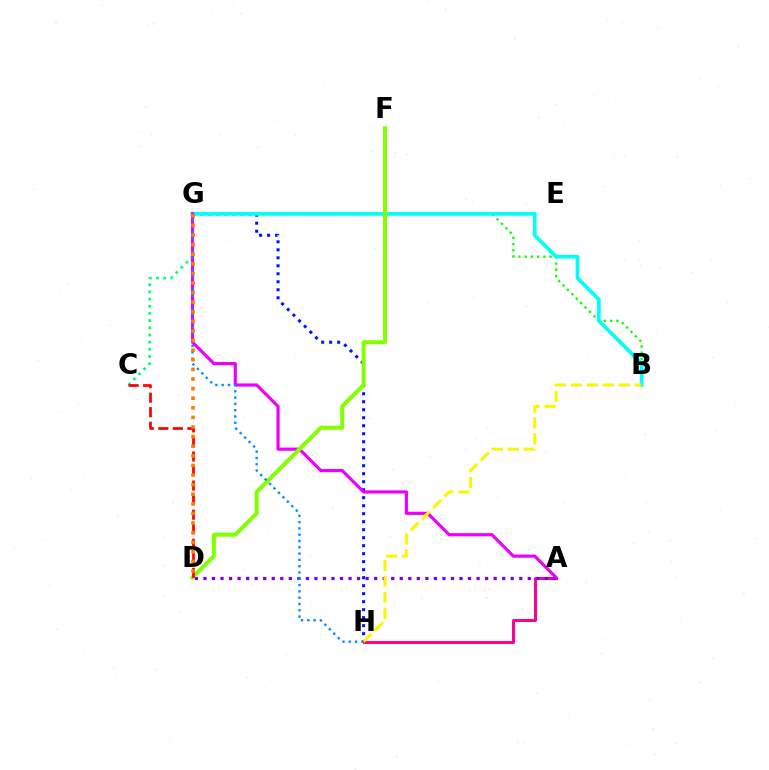{('A', 'H'): [{'color': '#ff0094', 'line_style': 'solid', 'thickness': 2.18}], ('C', 'G'): [{'color': '#00ff74', 'line_style': 'dotted', 'thickness': 1.95}], ('G', 'H'): [{'color': '#0010ff', 'line_style': 'dotted', 'thickness': 2.17}, {'color': '#008cff', 'line_style': 'dotted', 'thickness': 1.71}], ('B', 'G'): [{'color': '#08ff00', 'line_style': 'dotted', 'thickness': 1.69}, {'color': '#00fff6', 'line_style': 'solid', 'thickness': 2.67}], ('A', 'D'): [{'color': '#7200ff', 'line_style': 'dotted', 'thickness': 2.32}], ('A', 'G'): [{'color': '#ee00ff', 'line_style': 'solid', 'thickness': 2.29}], ('D', 'F'): [{'color': '#84ff00', 'line_style': 'solid', 'thickness': 2.89}], ('C', 'D'): [{'color': '#ff0000', 'line_style': 'dashed', 'thickness': 1.98}], ('B', 'H'): [{'color': '#fcf500', 'line_style': 'dashed', 'thickness': 2.16}], ('D', 'G'): [{'color': '#ff7c00', 'line_style': 'dotted', 'thickness': 2.61}]}